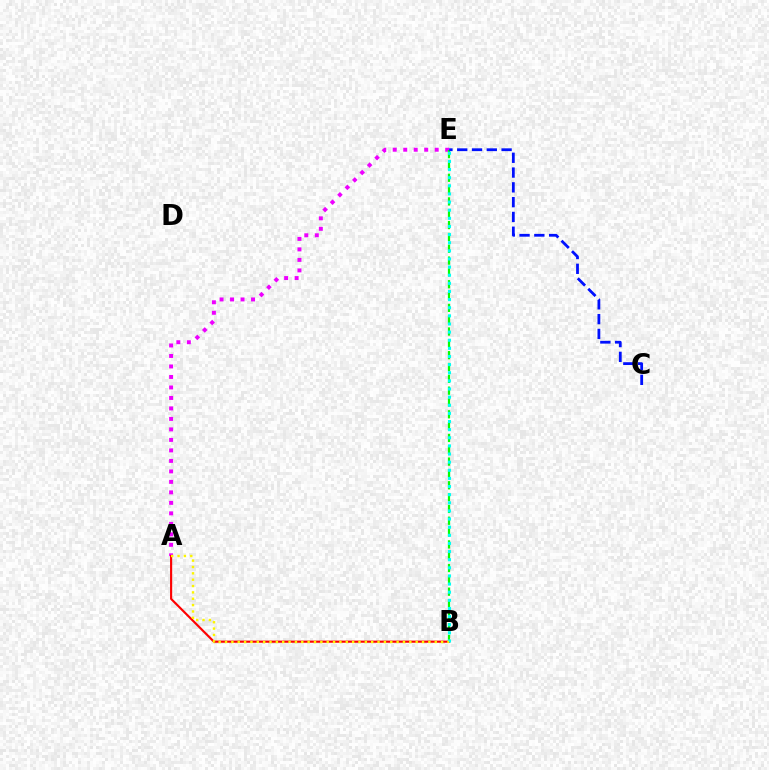{('A', 'E'): [{'color': '#ee00ff', 'line_style': 'dotted', 'thickness': 2.85}], ('B', 'E'): [{'color': '#08ff00', 'line_style': 'dashed', 'thickness': 1.61}, {'color': '#00fff6', 'line_style': 'dotted', 'thickness': 2.21}], ('C', 'E'): [{'color': '#0010ff', 'line_style': 'dashed', 'thickness': 2.01}], ('A', 'B'): [{'color': '#ff0000', 'line_style': 'solid', 'thickness': 1.54}, {'color': '#fcf500', 'line_style': 'dotted', 'thickness': 1.73}]}